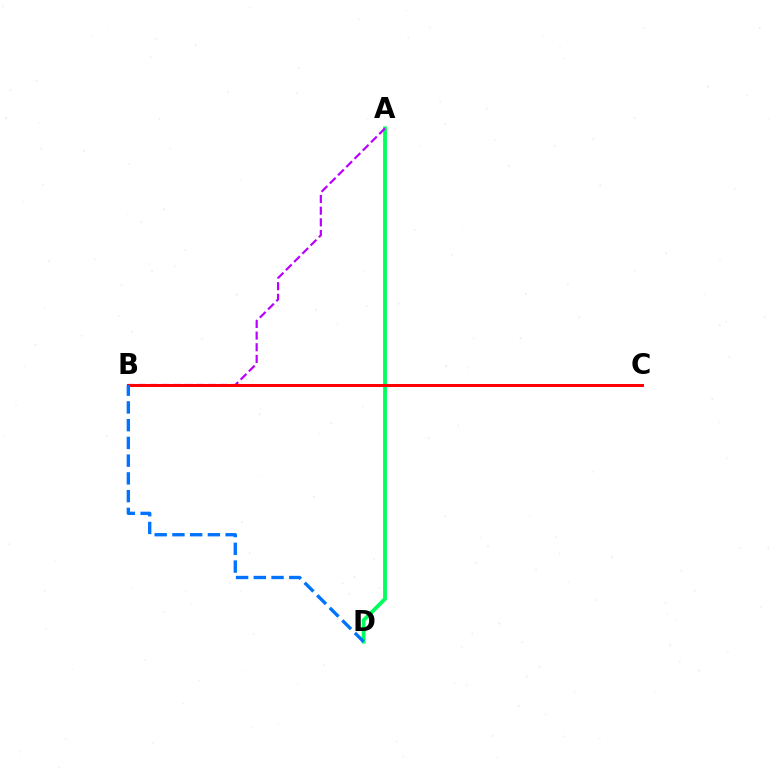{('A', 'D'): [{'color': '#00ff5c', 'line_style': 'solid', 'thickness': 2.75}], ('A', 'B'): [{'color': '#b900ff', 'line_style': 'dashed', 'thickness': 1.58}], ('B', 'C'): [{'color': '#d1ff00', 'line_style': 'dashed', 'thickness': 2.02}, {'color': '#ff0000', 'line_style': 'solid', 'thickness': 2.15}], ('B', 'D'): [{'color': '#0074ff', 'line_style': 'dashed', 'thickness': 2.41}]}